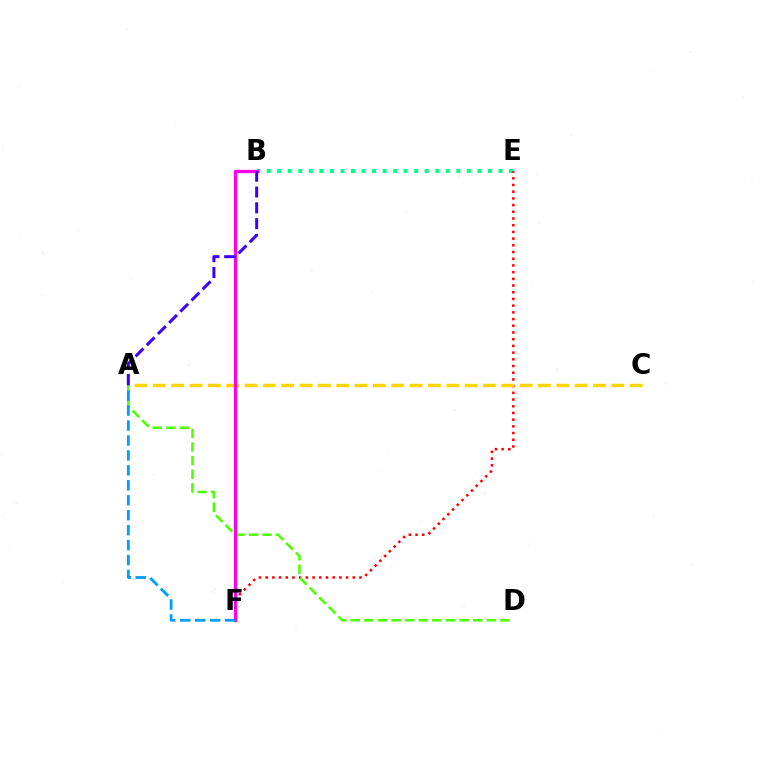{('B', 'E'): [{'color': '#00ff86', 'line_style': 'dotted', 'thickness': 2.86}], ('E', 'F'): [{'color': '#ff0000', 'line_style': 'dotted', 'thickness': 1.82}], ('A', 'C'): [{'color': '#ffd500', 'line_style': 'dashed', 'thickness': 2.49}], ('A', 'D'): [{'color': '#4fff00', 'line_style': 'dashed', 'thickness': 1.85}], ('B', 'F'): [{'color': '#ff00ed', 'line_style': 'solid', 'thickness': 2.34}], ('A', 'F'): [{'color': '#009eff', 'line_style': 'dashed', 'thickness': 2.03}], ('A', 'B'): [{'color': '#3700ff', 'line_style': 'dashed', 'thickness': 2.15}]}